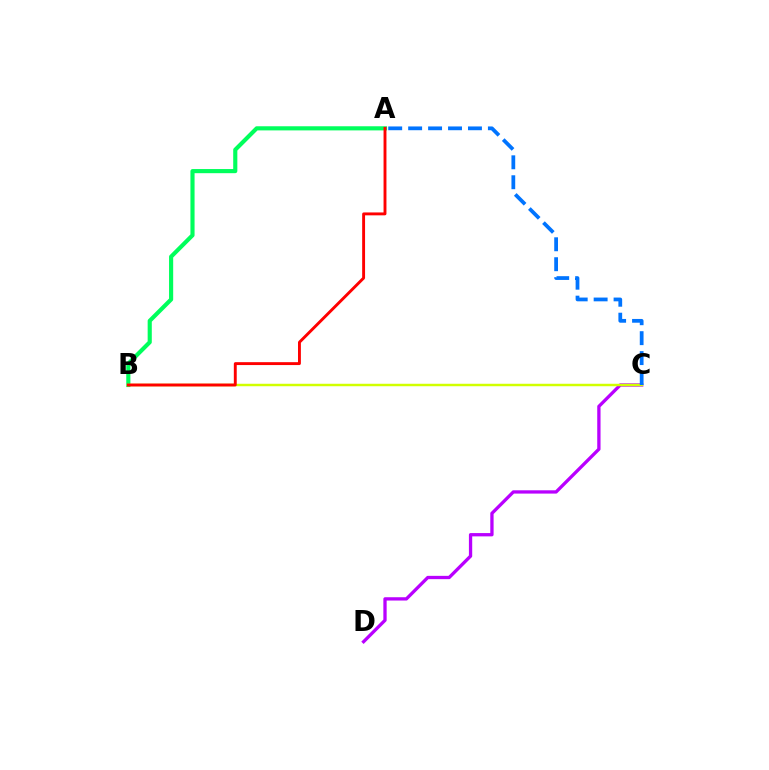{('C', 'D'): [{'color': '#b900ff', 'line_style': 'solid', 'thickness': 2.37}], ('A', 'B'): [{'color': '#00ff5c', 'line_style': 'solid', 'thickness': 2.98}, {'color': '#ff0000', 'line_style': 'solid', 'thickness': 2.09}], ('B', 'C'): [{'color': '#d1ff00', 'line_style': 'solid', 'thickness': 1.77}], ('A', 'C'): [{'color': '#0074ff', 'line_style': 'dashed', 'thickness': 2.71}]}